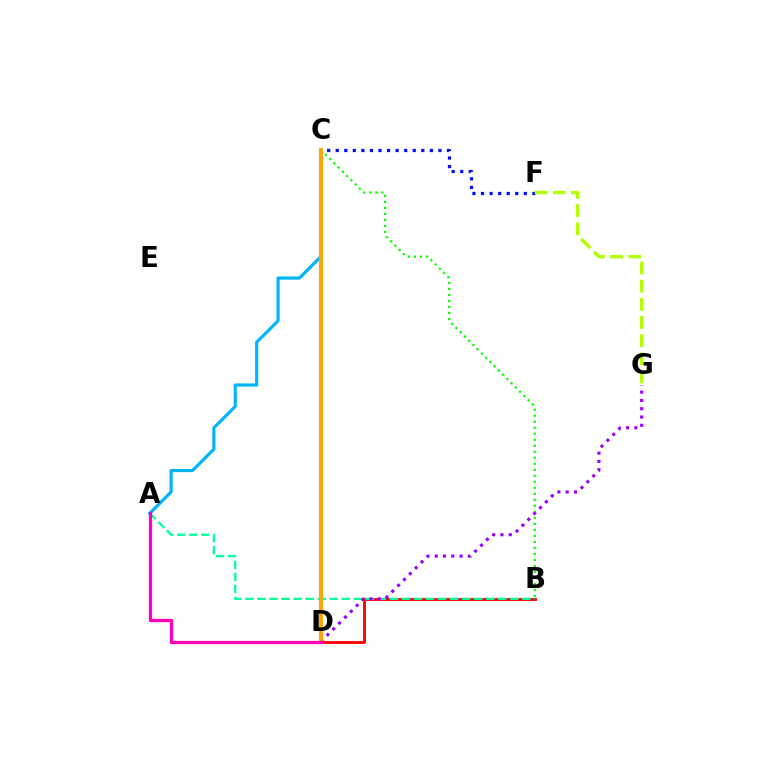{('C', 'F'): [{'color': '#0010ff', 'line_style': 'dotted', 'thickness': 2.33}], ('A', 'C'): [{'color': '#00b5ff', 'line_style': 'solid', 'thickness': 2.28}], ('B', 'D'): [{'color': '#ff0000', 'line_style': 'solid', 'thickness': 2.05}], ('F', 'G'): [{'color': '#b3ff00', 'line_style': 'dashed', 'thickness': 2.47}], ('A', 'B'): [{'color': '#00ff9d', 'line_style': 'dashed', 'thickness': 1.64}], ('B', 'C'): [{'color': '#08ff00', 'line_style': 'dotted', 'thickness': 1.63}], ('D', 'G'): [{'color': '#9b00ff', 'line_style': 'dotted', 'thickness': 2.25}], ('C', 'D'): [{'color': '#ffa500', 'line_style': 'solid', 'thickness': 2.95}], ('A', 'D'): [{'color': '#ff00bd', 'line_style': 'solid', 'thickness': 2.34}]}